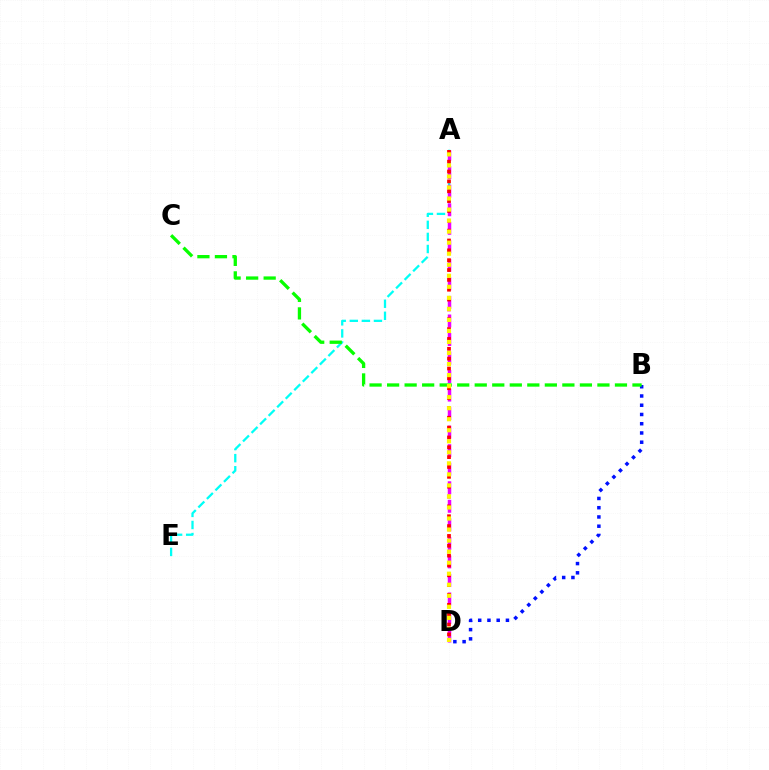{('A', 'E'): [{'color': '#00fff6', 'line_style': 'dashed', 'thickness': 1.64}], ('A', 'D'): [{'color': '#ee00ff', 'line_style': 'dashed', 'thickness': 2.52}, {'color': '#ff0000', 'line_style': 'dotted', 'thickness': 2.68}, {'color': '#fcf500', 'line_style': 'dotted', 'thickness': 3.0}], ('B', 'D'): [{'color': '#0010ff', 'line_style': 'dotted', 'thickness': 2.51}], ('B', 'C'): [{'color': '#08ff00', 'line_style': 'dashed', 'thickness': 2.38}]}